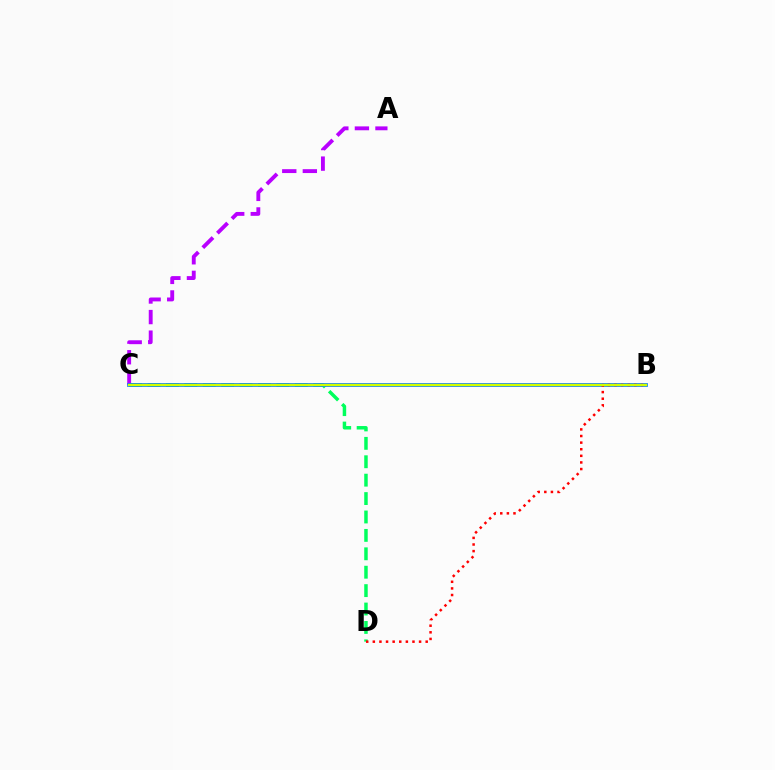{('A', 'C'): [{'color': '#b900ff', 'line_style': 'dashed', 'thickness': 2.79}], ('C', 'D'): [{'color': '#00ff5c', 'line_style': 'dashed', 'thickness': 2.5}], ('B', 'C'): [{'color': '#0074ff', 'line_style': 'solid', 'thickness': 2.67}, {'color': '#d1ff00', 'line_style': 'solid', 'thickness': 1.71}], ('B', 'D'): [{'color': '#ff0000', 'line_style': 'dotted', 'thickness': 1.8}]}